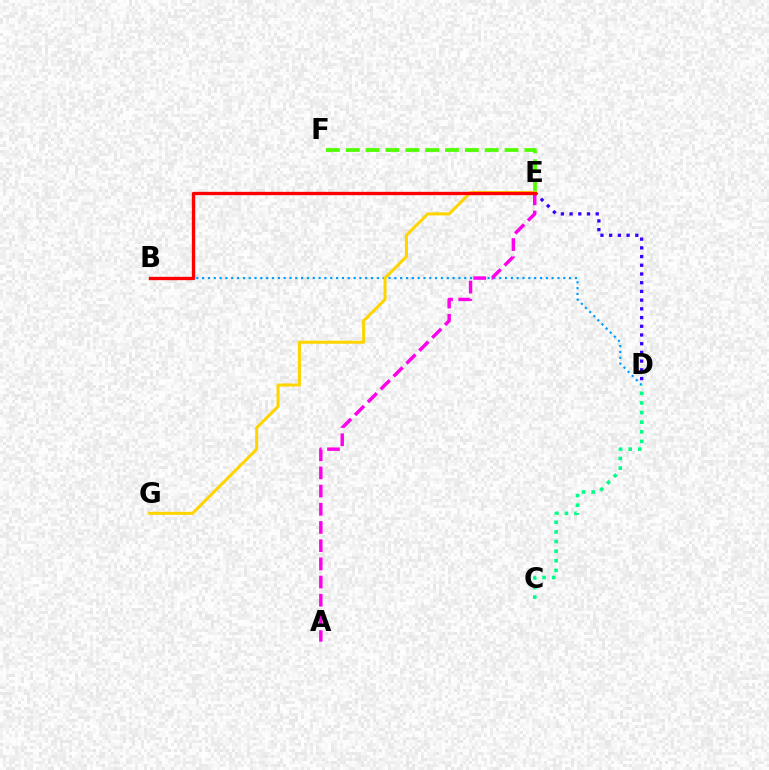{('D', 'E'): [{'color': '#3700ff', 'line_style': 'dotted', 'thickness': 2.37}], ('E', 'F'): [{'color': '#4fff00', 'line_style': 'dashed', 'thickness': 2.7}], ('B', 'D'): [{'color': '#009eff', 'line_style': 'dotted', 'thickness': 1.58}], ('A', 'E'): [{'color': '#ff00ed', 'line_style': 'dashed', 'thickness': 2.47}], ('E', 'G'): [{'color': '#ffd500', 'line_style': 'solid', 'thickness': 2.2}], ('C', 'D'): [{'color': '#00ff86', 'line_style': 'dotted', 'thickness': 2.61}], ('B', 'E'): [{'color': '#ff0000', 'line_style': 'solid', 'thickness': 2.39}]}